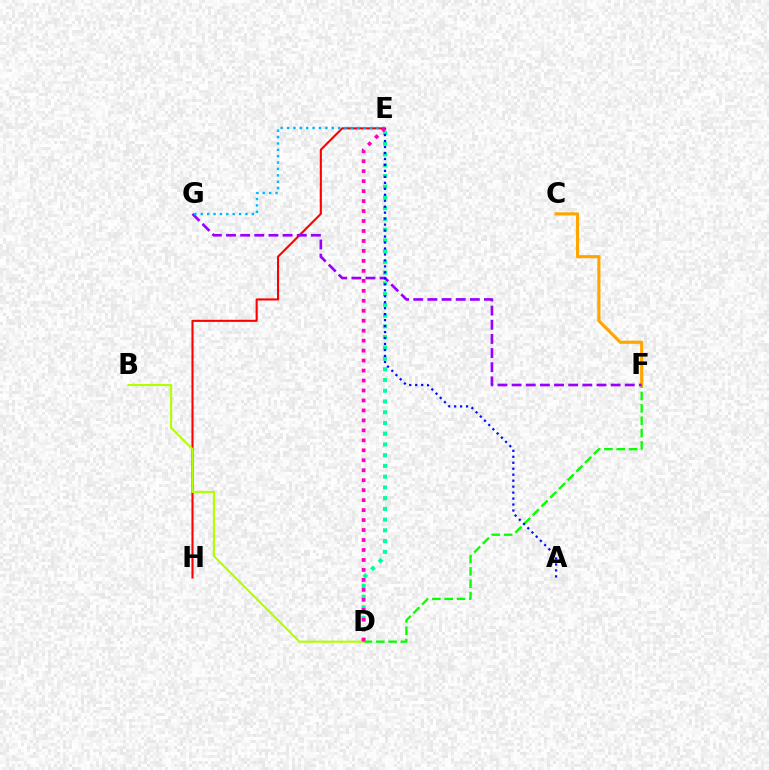{('E', 'H'): [{'color': '#ff0000', 'line_style': 'solid', 'thickness': 1.51}], ('D', 'F'): [{'color': '#08ff00', 'line_style': 'dashed', 'thickness': 1.68}], ('C', 'F'): [{'color': '#ffa500', 'line_style': 'solid', 'thickness': 2.25}], ('F', 'G'): [{'color': '#9b00ff', 'line_style': 'dashed', 'thickness': 1.92}], ('E', 'G'): [{'color': '#00b5ff', 'line_style': 'dotted', 'thickness': 1.73}], ('D', 'E'): [{'color': '#00ff9d', 'line_style': 'dotted', 'thickness': 2.92}, {'color': '#ff00bd', 'line_style': 'dotted', 'thickness': 2.71}], ('A', 'E'): [{'color': '#0010ff', 'line_style': 'dotted', 'thickness': 1.62}], ('B', 'D'): [{'color': '#b3ff00', 'line_style': 'solid', 'thickness': 1.53}]}